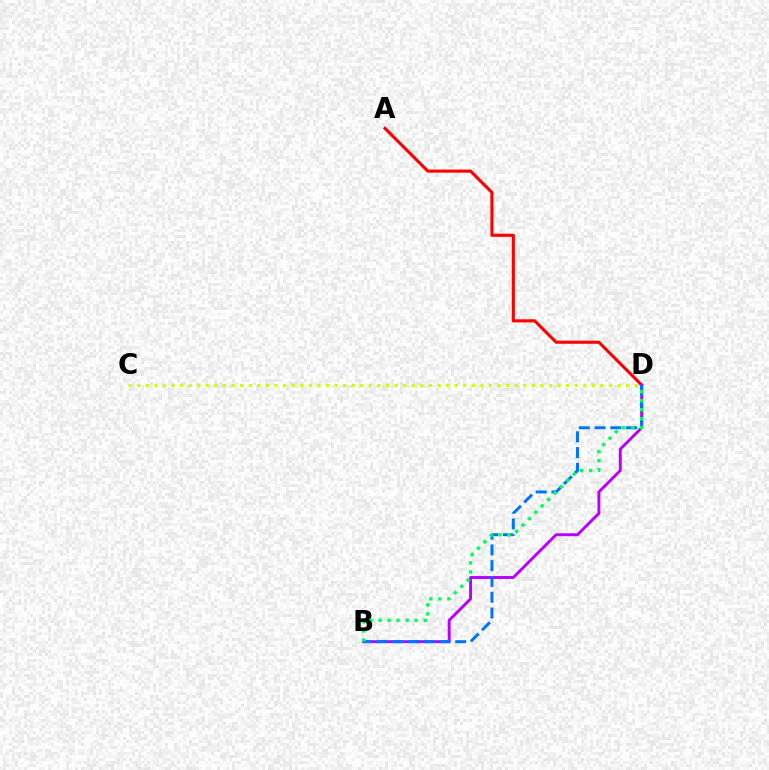{('A', 'D'): [{'color': '#ff0000', 'line_style': 'solid', 'thickness': 2.23}], ('B', 'D'): [{'color': '#b900ff', 'line_style': 'solid', 'thickness': 2.11}, {'color': '#0074ff', 'line_style': 'dashed', 'thickness': 2.14}, {'color': '#00ff5c', 'line_style': 'dotted', 'thickness': 2.45}], ('C', 'D'): [{'color': '#d1ff00', 'line_style': 'dotted', 'thickness': 2.33}]}